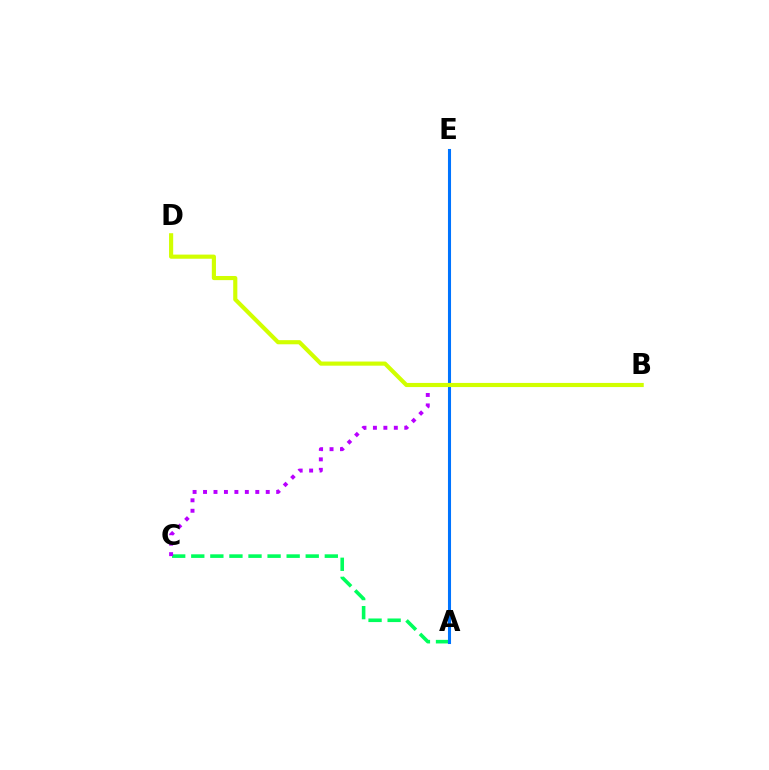{('A', 'E'): [{'color': '#ff0000', 'line_style': 'dashed', 'thickness': 2.07}, {'color': '#0074ff', 'line_style': 'solid', 'thickness': 2.21}], ('A', 'C'): [{'color': '#00ff5c', 'line_style': 'dashed', 'thickness': 2.59}], ('B', 'C'): [{'color': '#b900ff', 'line_style': 'dotted', 'thickness': 2.84}], ('B', 'D'): [{'color': '#d1ff00', 'line_style': 'solid', 'thickness': 2.98}]}